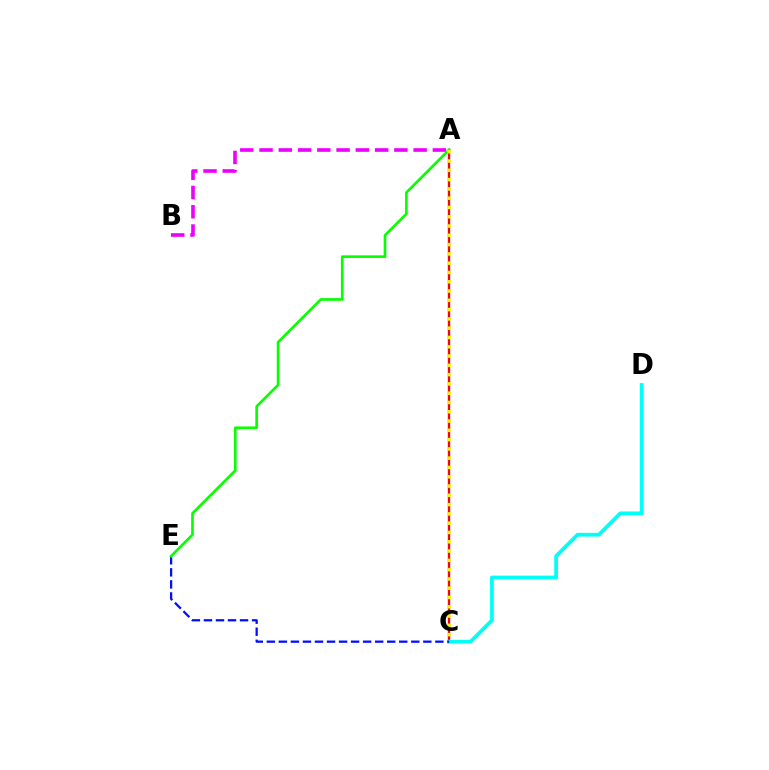{('A', 'C'): [{'color': '#ff0000', 'line_style': 'solid', 'thickness': 1.69}, {'color': '#fcf500', 'line_style': 'dotted', 'thickness': 2.52}], ('C', 'D'): [{'color': '#00fff6', 'line_style': 'solid', 'thickness': 2.71}], ('C', 'E'): [{'color': '#0010ff', 'line_style': 'dashed', 'thickness': 1.64}], ('A', 'B'): [{'color': '#ee00ff', 'line_style': 'dashed', 'thickness': 2.62}], ('A', 'E'): [{'color': '#08ff00', 'line_style': 'solid', 'thickness': 1.92}]}